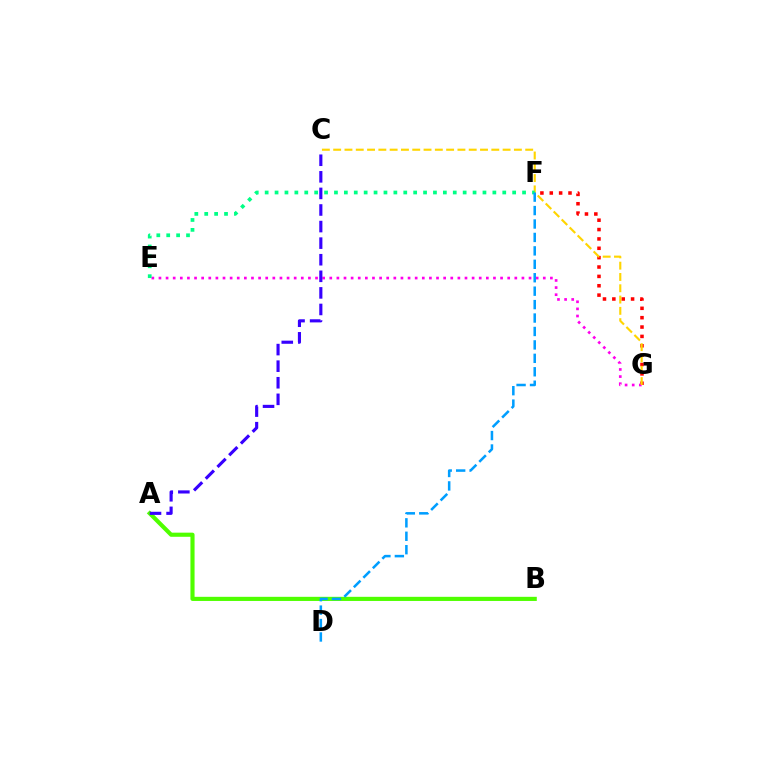{('A', 'B'): [{'color': '#4fff00', 'line_style': 'solid', 'thickness': 2.98}], ('F', 'G'): [{'color': '#ff0000', 'line_style': 'dotted', 'thickness': 2.54}], ('E', 'G'): [{'color': '#ff00ed', 'line_style': 'dotted', 'thickness': 1.93}], ('C', 'G'): [{'color': '#ffd500', 'line_style': 'dashed', 'thickness': 1.53}], ('E', 'F'): [{'color': '#00ff86', 'line_style': 'dotted', 'thickness': 2.69}], ('A', 'C'): [{'color': '#3700ff', 'line_style': 'dashed', 'thickness': 2.25}], ('D', 'F'): [{'color': '#009eff', 'line_style': 'dashed', 'thickness': 1.82}]}